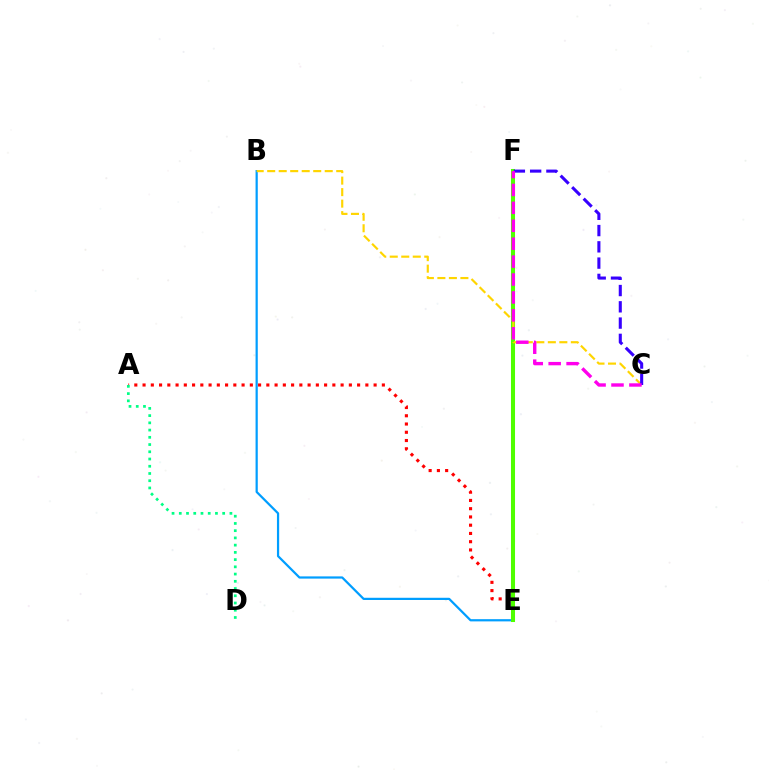{('B', 'E'): [{'color': '#009eff', 'line_style': 'solid', 'thickness': 1.6}], ('A', 'E'): [{'color': '#ff0000', 'line_style': 'dotted', 'thickness': 2.24}], ('E', 'F'): [{'color': '#4fff00', 'line_style': 'solid', 'thickness': 2.92}], ('B', 'C'): [{'color': '#ffd500', 'line_style': 'dashed', 'thickness': 1.56}], ('C', 'F'): [{'color': '#3700ff', 'line_style': 'dashed', 'thickness': 2.21}, {'color': '#ff00ed', 'line_style': 'dashed', 'thickness': 2.43}], ('A', 'D'): [{'color': '#00ff86', 'line_style': 'dotted', 'thickness': 1.97}]}